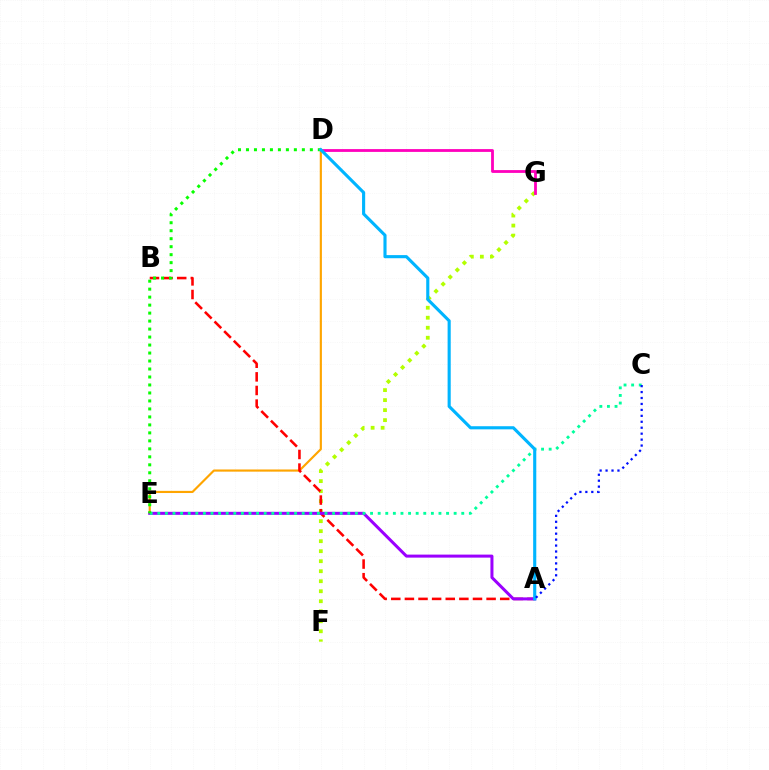{('F', 'G'): [{'color': '#b3ff00', 'line_style': 'dotted', 'thickness': 2.72}], ('D', 'G'): [{'color': '#ff00bd', 'line_style': 'solid', 'thickness': 2.02}], ('D', 'E'): [{'color': '#ffa500', 'line_style': 'solid', 'thickness': 1.55}, {'color': '#08ff00', 'line_style': 'dotted', 'thickness': 2.17}], ('A', 'B'): [{'color': '#ff0000', 'line_style': 'dashed', 'thickness': 1.85}], ('A', 'E'): [{'color': '#9b00ff', 'line_style': 'solid', 'thickness': 2.18}], ('C', 'E'): [{'color': '#00ff9d', 'line_style': 'dotted', 'thickness': 2.06}], ('A', 'D'): [{'color': '#00b5ff', 'line_style': 'solid', 'thickness': 2.25}], ('A', 'C'): [{'color': '#0010ff', 'line_style': 'dotted', 'thickness': 1.62}]}